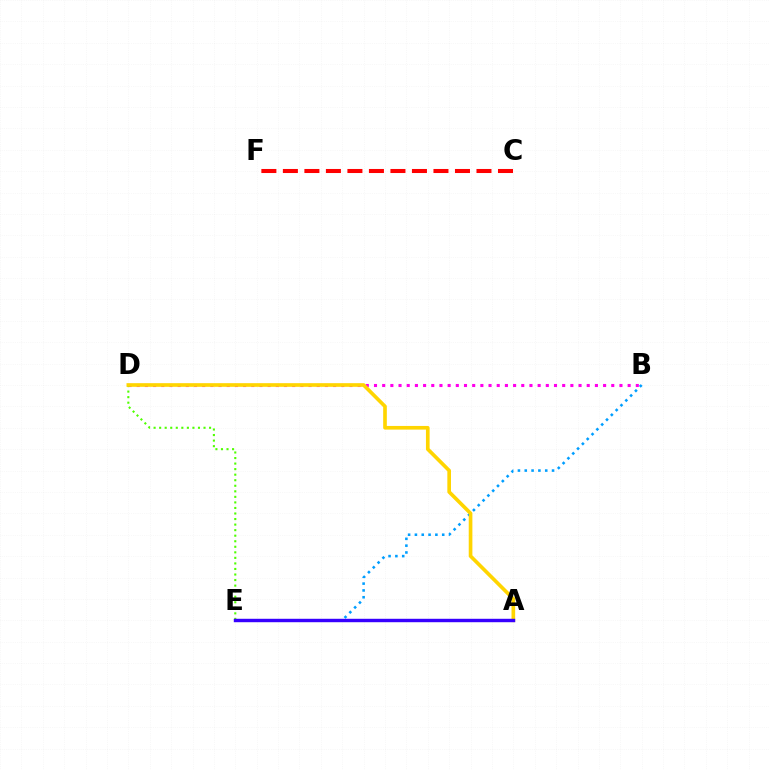{('C', 'F'): [{'color': '#ff0000', 'line_style': 'dashed', 'thickness': 2.92}], ('B', 'D'): [{'color': '#ff00ed', 'line_style': 'dotted', 'thickness': 2.22}], ('D', 'E'): [{'color': '#4fff00', 'line_style': 'dotted', 'thickness': 1.51}], ('B', 'E'): [{'color': '#009eff', 'line_style': 'dotted', 'thickness': 1.85}], ('A', 'E'): [{'color': '#00ff86', 'line_style': 'solid', 'thickness': 2.04}, {'color': '#3700ff', 'line_style': 'solid', 'thickness': 2.47}], ('A', 'D'): [{'color': '#ffd500', 'line_style': 'solid', 'thickness': 2.63}]}